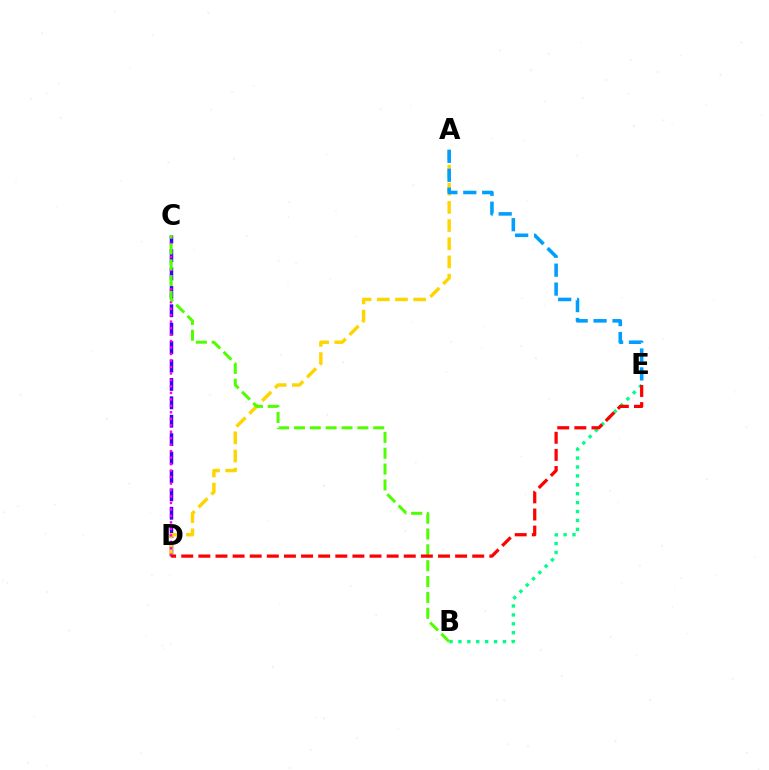{('C', 'D'): [{'color': '#3700ff', 'line_style': 'dashed', 'thickness': 2.5}, {'color': '#ff00ed', 'line_style': 'dotted', 'thickness': 1.76}], ('B', 'E'): [{'color': '#00ff86', 'line_style': 'dotted', 'thickness': 2.42}], ('A', 'D'): [{'color': '#ffd500', 'line_style': 'dashed', 'thickness': 2.47}], ('A', 'E'): [{'color': '#009eff', 'line_style': 'dashed', 'thickness': 2.57}], ('B', 'C'): [{'color': '#4fff00', 'line_style': 'dashed', 'thickness': 2.15}], ('D', 'E'): [{'color': '#ff0000', 'line_style': 'dashed', 'thickness': 2.33}]}